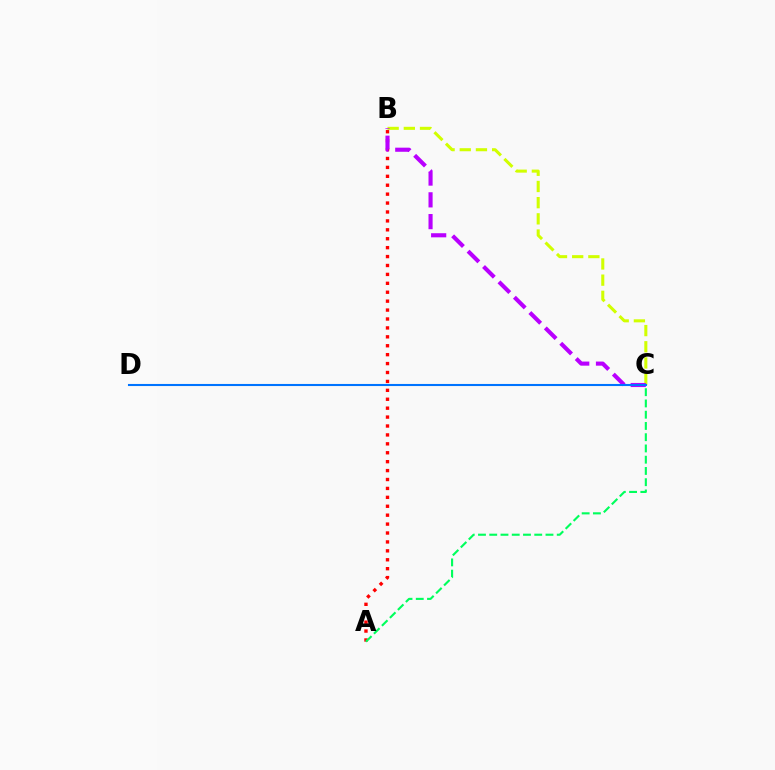{('A', 'B'): [{'color': '#ff0000', 'line_style': 'dotted', 'thickness': 2.42}], ('A', 'C'): [{'color': '#00ff5c', 'line_style': 'dashed', 'thickness': 1.53}], ('B', 'C'): [{'color': '#d1ff00', 'line_style': 'dashed', 'thickness': 2.2}, {'color': '#b900ff', 'line_style': 'dashed', 'thickness': 2.96}], ('C', 'D'): [{'color': '#0074ff', 'line_style': 'solid', 'thickness': 1.5}]}